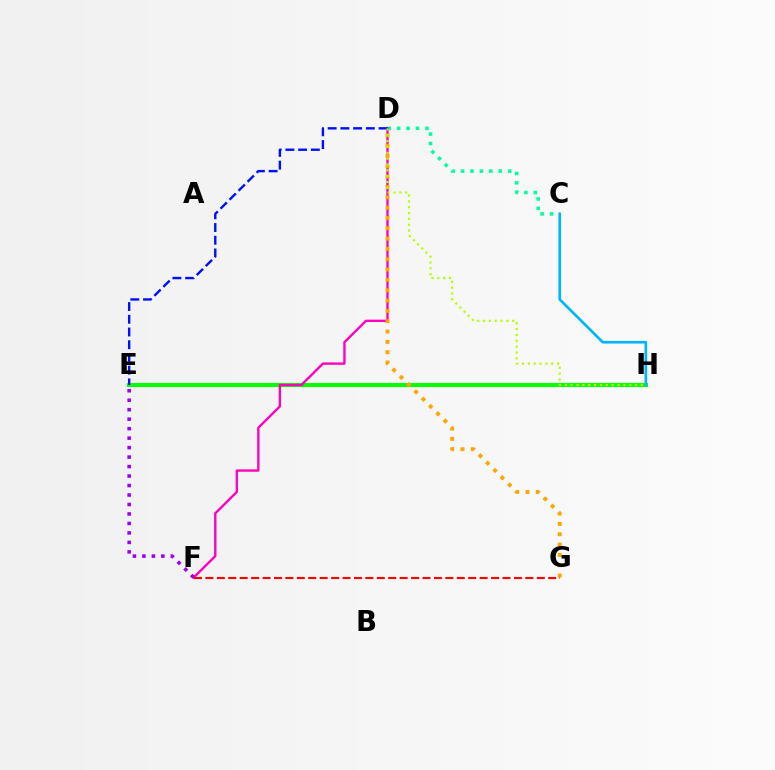{('C', 'D'): [{'color': '#00ff9d', 'line_style': 'dotted', 'thickness': 2.56}], ('E', 'H'): [{'color': '#08ff00', 'line_style': 'solid', 'thickness': 2.93}], ('D', 'F'): [{'color': '#ff00bd', 'line_style': 'solid', 'thickness': 1.7}], ('D', 'G'): [{'color': '#ffa500', 'line_style': 'dotted', 'thickness': 2.81}], ('C', 'H'): [{'color': '#00b5ff', 'line_style': 'solid', 'thickness': 1.93}], ('D', 'E'): [{'color': '#0010ff', 'line_style': 'dashed', 'thickness': 1.73}], ('F', 'G'): [{'color': '#ff0000', 'line_style': 'dashed', 'thickness': 1.55}], ('D', 'H'): [{'color': '#b3ff00', 'line_style': 'dotted', 'thickness': 1.59}], ('E', 'F'): [{'color': '#9b00ff', 'line_style': 'dotted', 'thickness': 2.58}]}